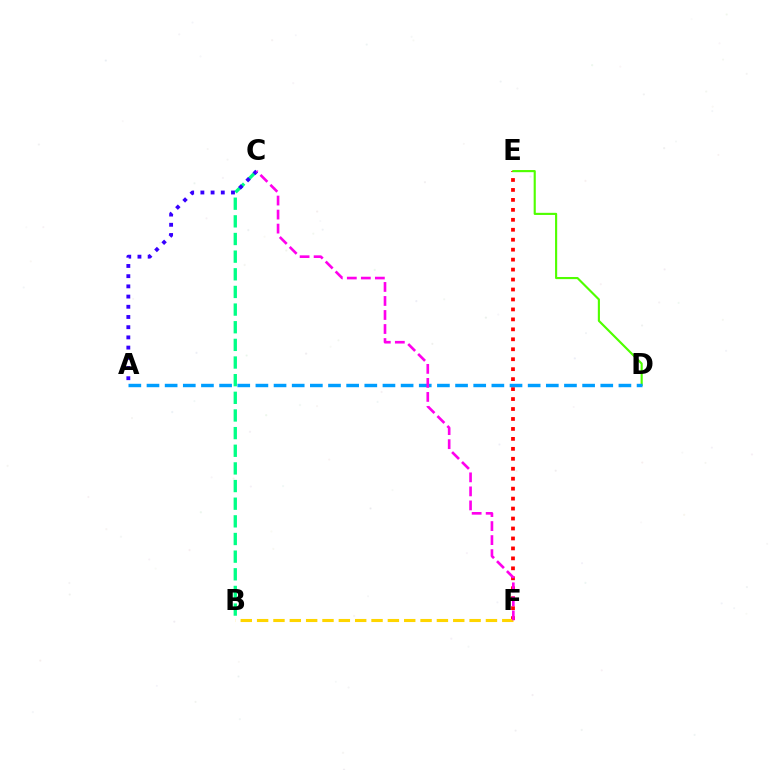{('E', 'F'): [{'color': '#ff0000', 'line_style': 'dotted', 'thickness': 2.71}], ('B', 'F'): [{'color': '#ffd500', 'line_style': 'dashed', 'thickness': 2.22}], ('D', 'E'): [{'color': '#4fff00', 'line_style': 'solid', 'thickness': 1.54}], ('B', 'C'): [{'color': '#00ff86', 'line_style': 'dashed', 'thickness': 2.4}], ('A', 'C'): [{'color': '#3700ff', 'line_style': 'dotted', 'thickness': 2.77}], ('A', 'D'): [{'color': '#009eff', 'line_style': 'dashed', 'thickness': 2.47}], ('C', 'F'): [{'color': '#ff00ed', 'line_style': 'dashed', 'thickness': 1.9}]}